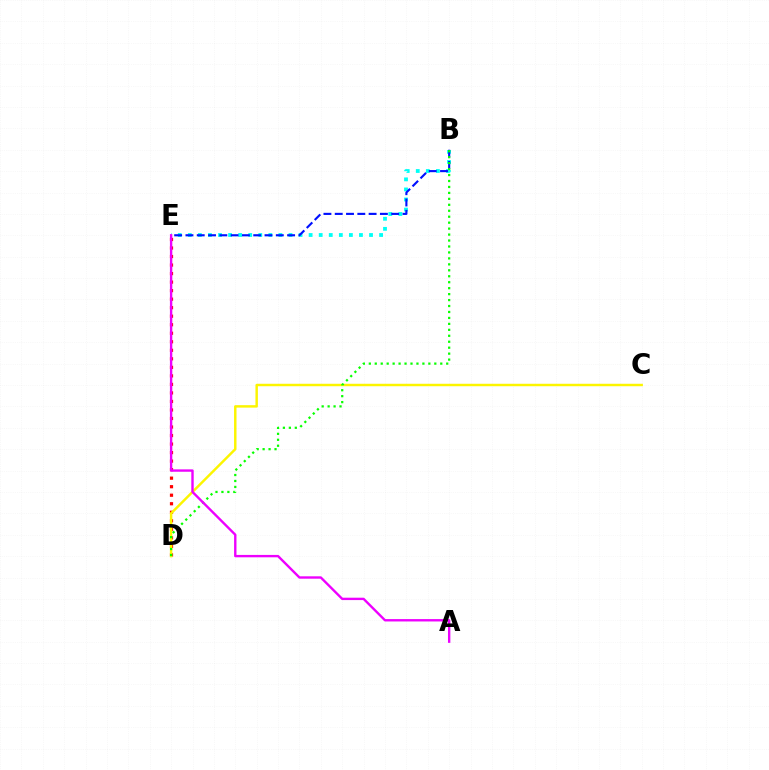{('D', 'E'): [{'color': '#ff0000', 'line_style': 'dotted', 'thickness': 2.32}], ('B', 'E'): [{'color': '#00fff6', 'line_style': 'dotted', 'thickness': 2.74}, {'color': '#0010ff', 'line_style': 'dashed', 'thickness': 1.53}], ('C', 'D'): [{'color': '#fcf500', 'line_style': 'solid', 'thickness': 1.77}], ('B', 'D'): [{'color': '#08ff00', 'line_style': 'dotted', 'thickness': 1.62}], ('A', 'E'): [{'color': '#ee00ff', 'line_style': 'solid', 'thickness': 1.71}]}